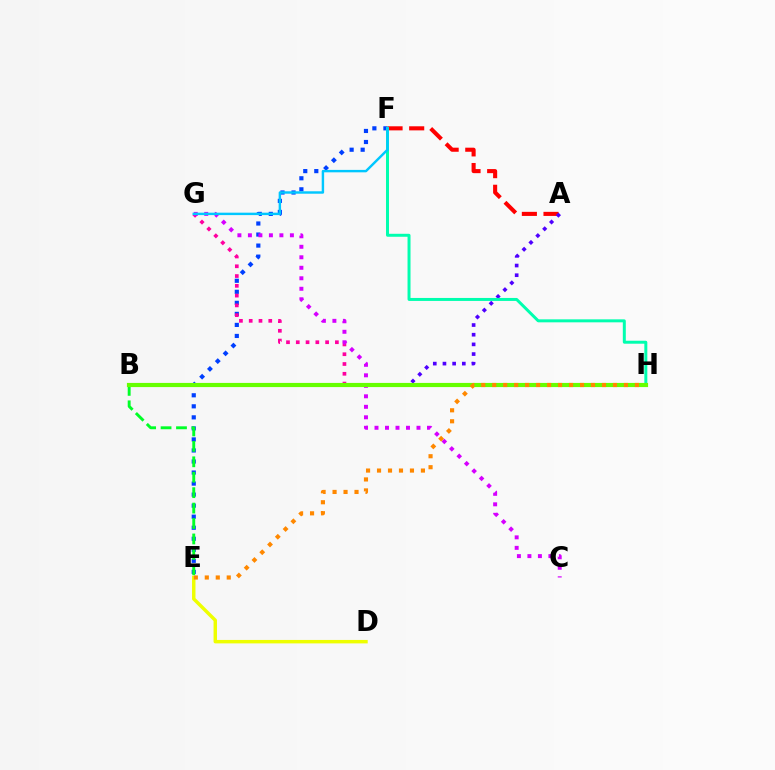{('D', 'E'): [{'color': '#eeff00', 'line_style': 'solid', 'thickness': 2.48}], ('A', 'F'): [{'color': '#ff0000', 'line_style': 'dashed', 'thickness': 2.94}], ('A', 'B'): [{'color': '#4f00ff', 'line_style': 'dotted', 'thickness': 2.63}], ('E', 'F'): [{'color': '#003fff', 'line_style': 'dotted', 'thickness': 3.0}], ('G', 'H'): [{'color': '#ff00a0', 'line_style': 'dotted', 'thickness': 2.66}], ('F', 'H'): [{'color': '#00ffaf', 'line_style': 'solid', 'thickness': 2.15}], ('C', 'G'): [{'color': '#d600ff', 'line_style': 'dotted', 'thickness': 2.85}], ('B', 'E'): [{'color': '#00ff27', 'line_style': 'dashed', 'thickness': 2.1}], ('B', 'H'): [{'color': '#66ff00', 'line_style': 'solid', 'thickness': 2.99}], ('F', 'G'): [{'color': '#00c7ff', 'line_style': 'solid', 'thickness': 1.75}], ('E', 'H'): [{'color': '#ff8800', 'line_style': 'dotted', 'thickness': 2.98}]}